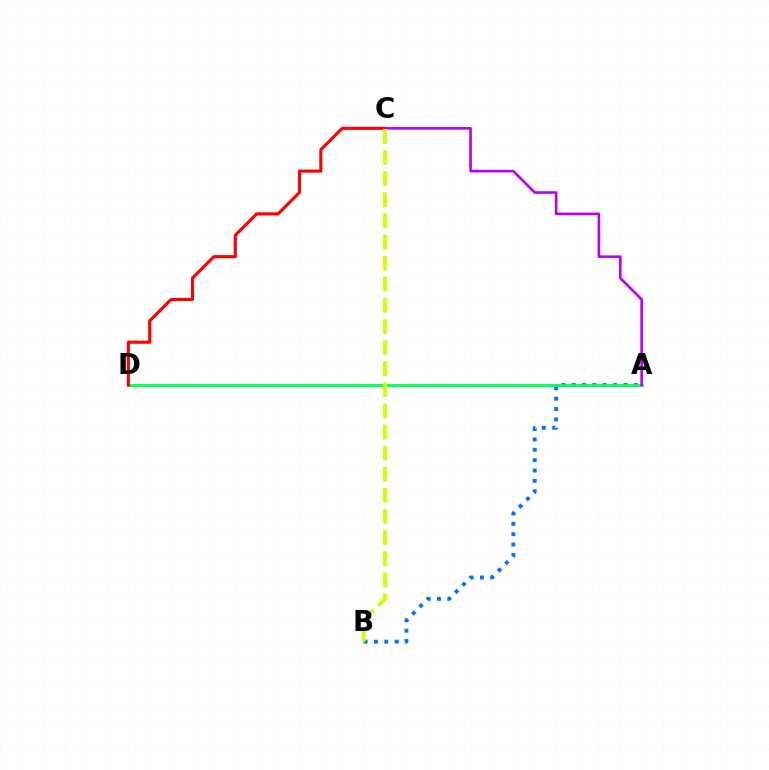{('A', 'B'): [{'color': '#0074ff', 'line_style': 'dotted', 'thickness': 2.82}], ('A', 'D'): [{'color': '#00ff5c', 'line_style': 'solid', 'thickness': 2.04}], ('C', 'D'): [{'color': '#ff0000', 'line_style': 'solid', 'thickness': 2.24}], ('A', 'C'): [{'color': '#b900ff', 'line_style': 'solid', 'thickness': 1.9}], ('B', 'C'): [{'color': '#d1ff00', 'line_style': 'dashed', 'thickness': 2.87}]}